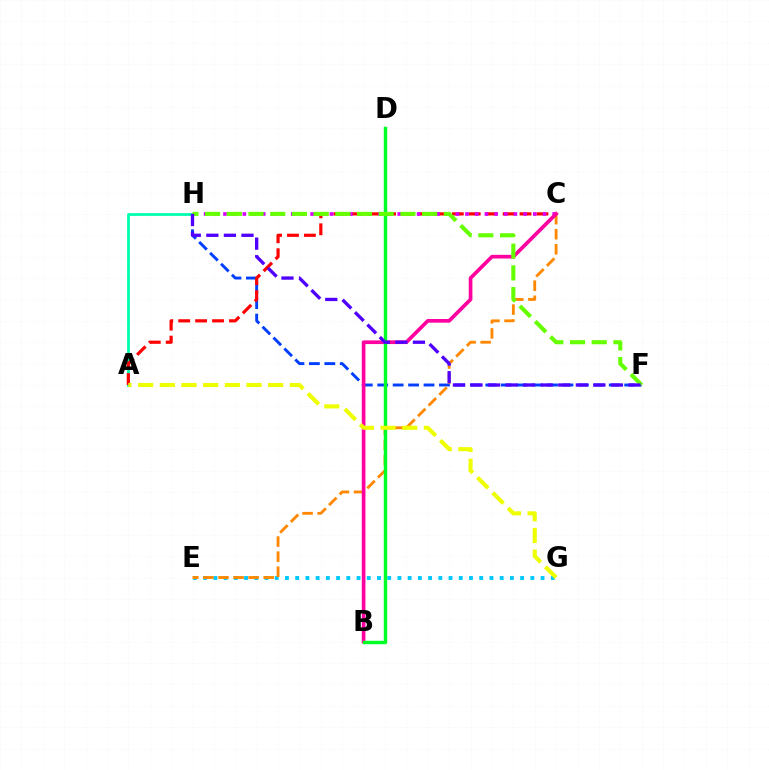{('A', 'H'): [{'color': '#00ffaf', 'line_style': 'solid', 'thickness': 2.01}], ('F', 'H'): [{'color': '#003fff', 'line_style': 'dashed', 'thickness': 2.1}, {'color': '#66ff00', 'line_style': 'dashed', 'thickness': 2.95}, {'color': '#4f00ff', 'line_style': 'dashed', 'thickness': 2.39}], ('E', 'G'): [{'color': '#00c7ff', 'line_style': 'dotted', 'thickness': 2.78}], ('A', 'C'): [{'color': '#ff0000', 'line_style': 'dashed', 'thickness': 2.3}], ('C', 'H'): [{'color': '#d600ff', 'line_style': 'dotted', 'thickness': 2.63}], ('C', 'E'): [{'color': '#ff8800', 'line_style': 'dashed', 'thickness': 2.05}], ('B', 'C'): [{'color': '#ff00a0', 'line_style': 'solid', 'thickness': 2.65}], ('B', 'D'): [{'color': '#00ff27', 'line_style': 'solid', 'thickness': 2.47}], ('A', 'G'): [{'color': '#eeff00', 'line_style': 'dashed', 'thickness': 2.94}]}